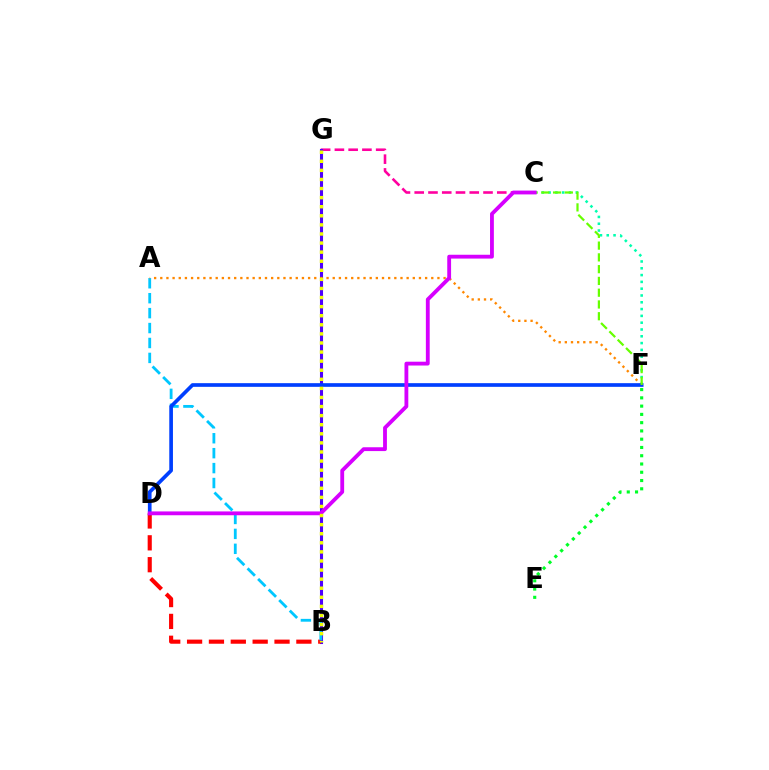{('C', 'G'): [{'color': '#ff00a0', 'line_style': 'dashed', 'thickness': 1.87}], ('B', 'G'): [{'color': '#4f00ff', 'line_style': 'solid', 'thickness': 2.21}, {'color': '#eeff00', 'line_style': 'dotted', 'thickness': 2.47}], ('C', 'F'): [{'color': '#00ffaf', 'line_style': 'dotted', 'thickness': 1.85}, {'color': '#66ff00', 'line_style': 'dashed', 'thickness': 1.6}], ('B', 'D'): [{'color': '#ff0000', 'line_style': 'dashed', 'thickness': 2.97}], ('A', 'B'): [{'color': '#00c7ff', 'line_style': 'dashed', 'thickness': 2.03}], ('A', 'F'): [{'color': '#ff8800', 'line_style': 'dotted', 'thickness': 1.67}], ('D', 'F'): [{'color': '#003fff', 'line_style': 'solid', 'thickness': 2.65}], ('C', 'D'): [{'color': '#d600ff', 'line_style': 'solid', 'thickness': 2.76}], ('E', 'F'): [{'color': '#00ff27', 'line_style': 'dotted', 'thickness': 2.25}]}